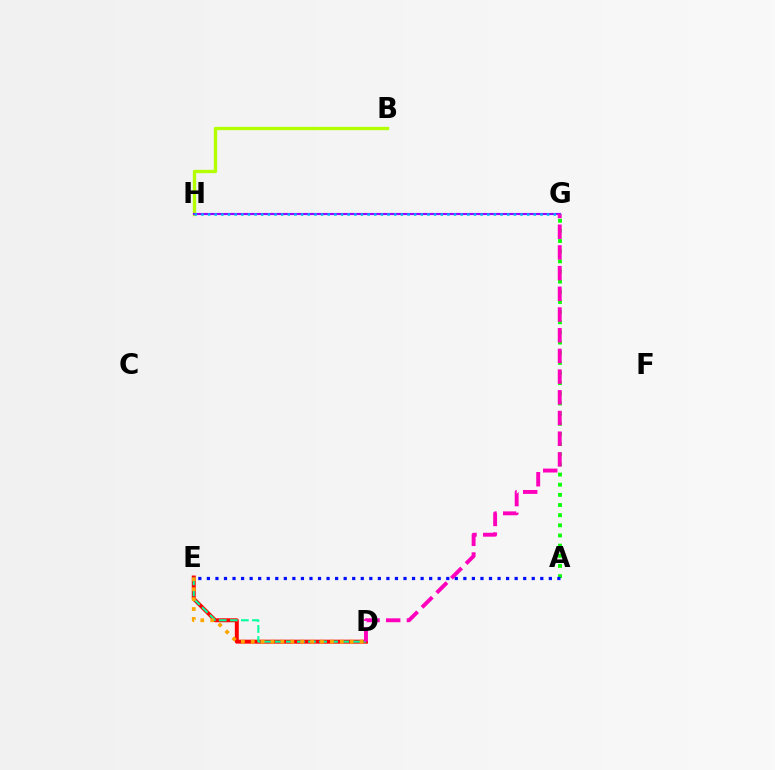{('B', 'H'): [{'color': '#b3ff00', 'line_style': 'solid', 'thickness': 2.39}], ('D', 'E'): [{'color': '#ff0000', 'line_style': 'solid', 'thickness': 2.84}, {'color': '#00ff9d', 'line_style': 'dashed', 'thickness': 1.5}, {'color': '#ffa500', 'line_style': 'dotted', 'thickness': 2.69}], ('G', 'H'): [{'color': '#9b00ff', 'line_style': 'solid', 'thickness': 1.53}, {'color': '#00b5ff', 'line_style': 'dotted', 'thickness': 1.81}], ('A', 'G'): [{'color': '#08ff00', 'line_style': 'dotted', 'thickness': 2.76}], ('D', 'G'): [{'color': '#ff00bd', 'line_style': 'dashed', 'thickness': 2.81}], ('A', 'E'): [{'color': '#0010ff', 'line_style': 'dotted', 'thickness': 2.32}]}